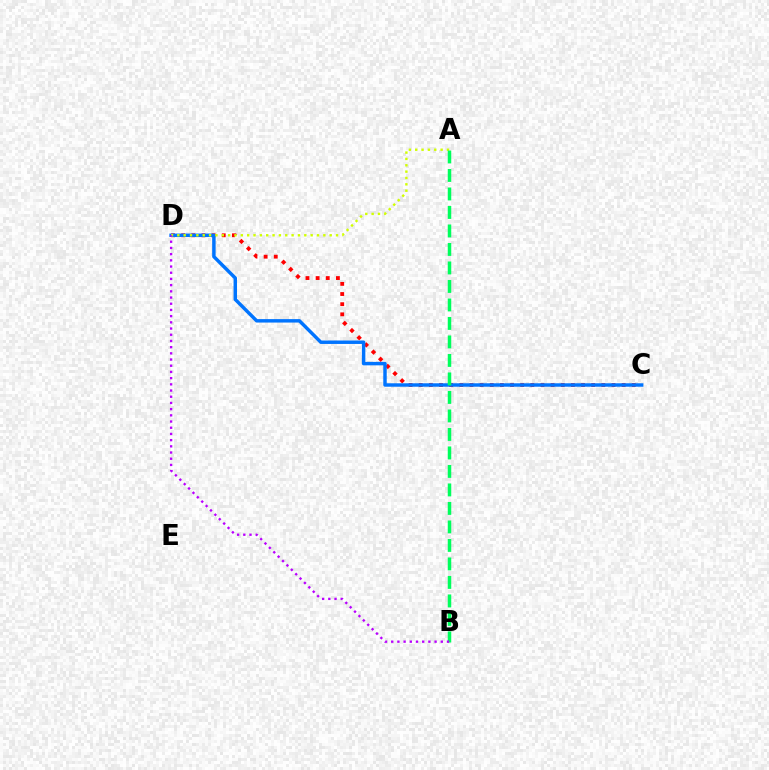{('C', 'D'): [{'color': '#ff0000', 'line_style': 'dotted', 'thickness': 2.76}, {'color': '#0074ff', 'line_style': 'solid', 'thickness': 2.48}], ('A', 'D'): [{'color': '#d1ff00', 'line_style': 'dotted', 'thickness': 1.72}], ('A', 'B'): [{'color': '#00ff5c', 'line_style': 'dashed', 'thickness': 2.51}], ('B', 'D'): [{'color': '#b900ff', 'line_style': 'dotted', 'thickness': 1.68}]}